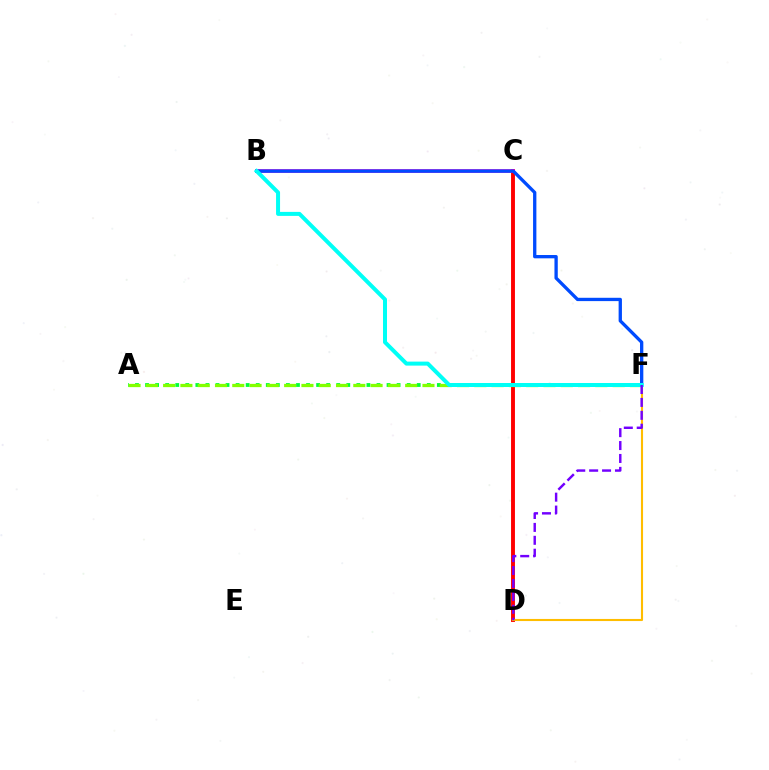{('A', 'F'): [{'color': '#00ff39', 'line_style': 'dotted', 'thickness': 2.73}, {'color': '#84ff00', 'line_style': 'dashed', 'thickness': 2.35}], ('C', 'D'): [{'color': '#ff0000', 'line_style': 'solid', 'thickness': 2.81}], ('D', 'F'): [{'color': '#ffbd00', 'line_style': 'solid', 'thickness': 1.51}, {'color': '#7200ff', 'line_style': 'dashed', 'thickness': 1.75}], ('B', 'C'): [{'color': '#ff00cf', 'line_style': 'solid', 'thickness': 2.64}], ('B', 'F'): [{'color': '#004bff', 'line_style': 'solid', 'thickness': 2.39}, {'color': '#00fff6', 'line_style': 'solid', 'thickness': 2.88}]}